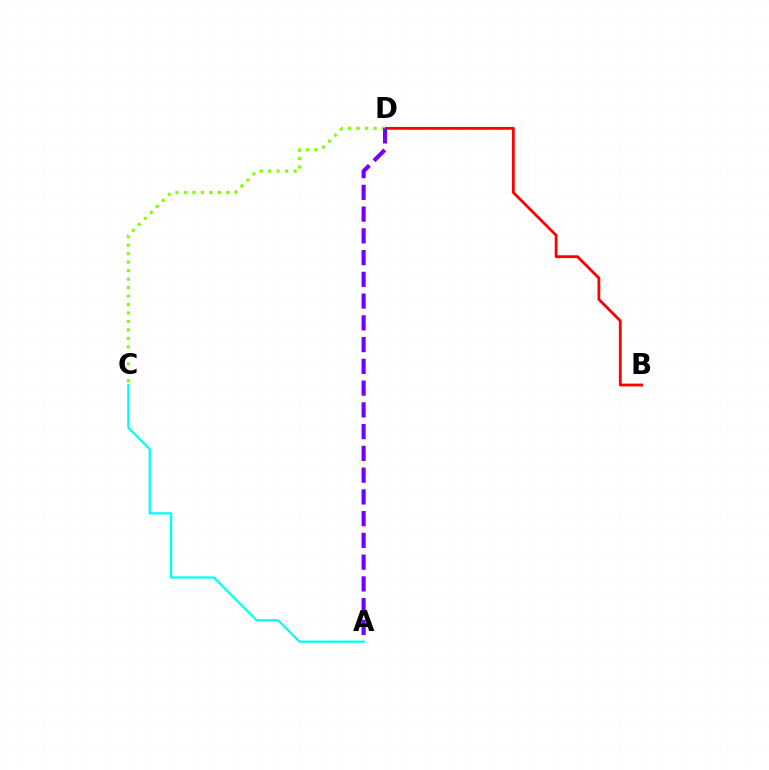{('A', 'C'): [{'color': '#00fff6', 'line_style': 'solid', 'thickness': 1.62}], ('B', 'D'): [{'color': '#ff0000', 'line_style': 'solid', 'thickness': 2.03}], ('C', 'D'): [{'color': '#84ff00', 'line_style': 'dotted', 'thickness': 2.3}], ('A', 'D'): [{'color': '#7200ff', 'line_style': 'dashed', 'thickness': 2.96}]}